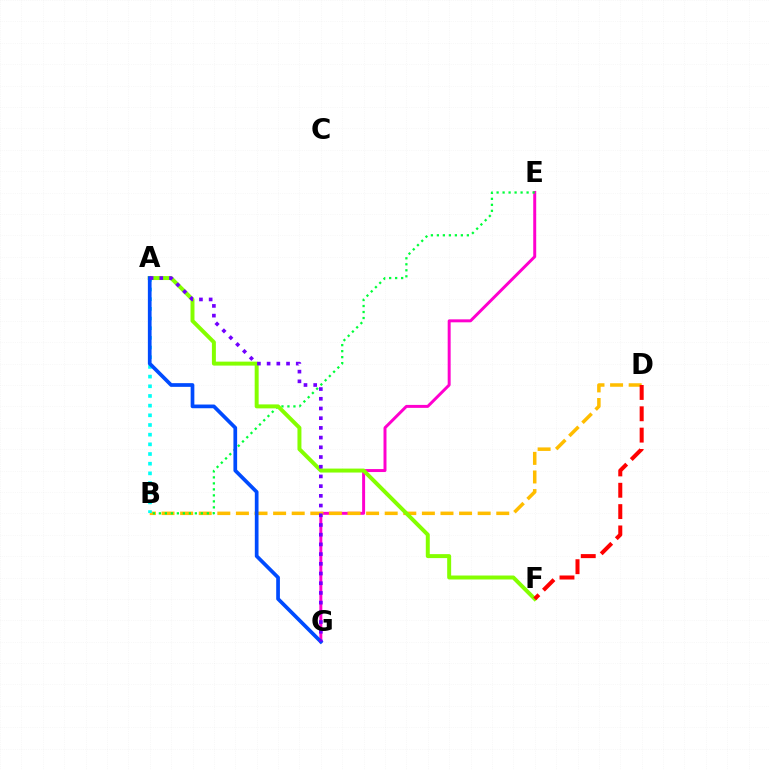{('E', 'G'): [{'color': '#ff00cf', 'line_style': 'solid', 'thickness': 2.14}], ('B', 'D'): [{'color': '#ffbd00', 'line_style': 'dashed', 'thickness': 2.53}], ('B', 'E'): [{'color': '#00ff39', 'line_style': 'dotted', 'thickness': 1.63}], ('A', 'F'): [{'color': '#84ff00', 'line_style': 'solid', 'thickness': 2.85}], ('A', 'B'): [{'color': '#00fff6', 'line_style': 'dotted', 'thickness': 2.63}], ('A', 'G'): [{'color': '#004bff', 'line_style': 'solid', 'thickness': 2.67}, {'color': '#7200ff', 'line_style': 'dotted', 'thickness': 2.64}], ('D', 'F'): [{'color': '#ff0000', 'line_style': 'dashed', 'thickness': 2.9}]}